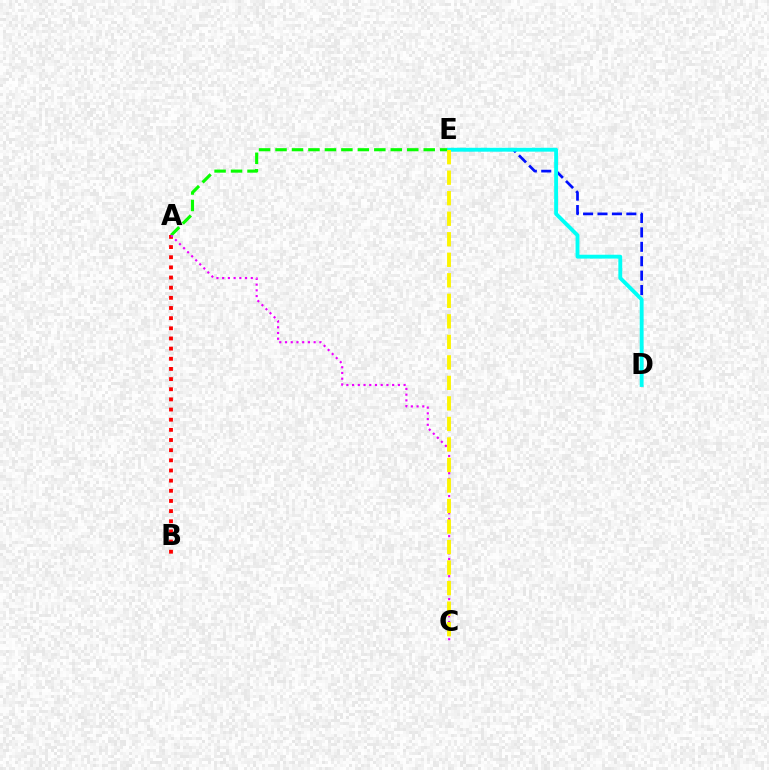{('A', 'B'): [{'color': '#ff0000', 'line_style': 'dotted', 'thickness': 2.76}], ('D', 'E'): [{'color': '#0010ff', 'line_style': 'dashed', 'thickness': 1.96}, {'color': '#00fff6', 'line_style': 'solid', 'thickness': 2.78}], ('A', 'E'): [{'color': '#08ff00', 'line_style': 'dashed', 'thickness': 2.24}], ('A', 'C'): [{'color': '#ee00ff', 'line_style': 'dotted', 'thickness': 1.56}], ('C', 'E'): [{'color': '#fcf500', 'line_style': 'dashed', 'thickness': 2.79}]}